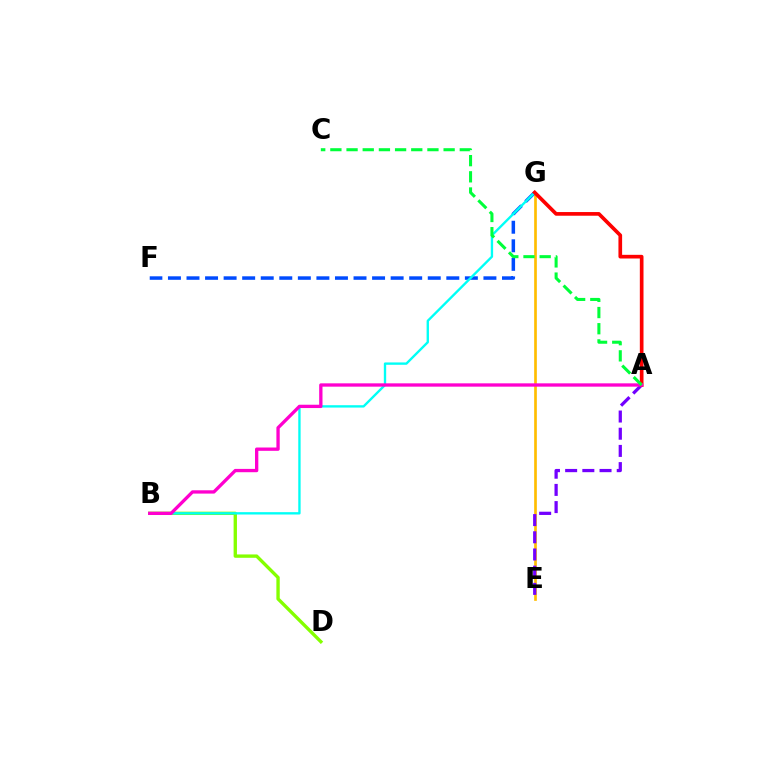{('E', 'G'): [{'color': '#ffbd00', 'line_style': 'solid', 'thickness': 1.92}], ('F', 'G'): [{'color': '#004bff', 'line_style': 'dashed', 'thickness': 2.52}], ('B', 'D'): [{'color': '#84ff00', 'line_style': 'solid', 'thickness': 2.42}], ('B', 'G'): [{'color': '#00fff6', 'line_style': 'solid', 'thickness': 1.7}], ('A', 'E'): [{'color': '#7200ff', 'line_style': 'dashed', 'thickness': 2.34}], ('A', 'G'): [{'color': '#ff0000', 'line_style': 'solid', 'thickness': 2.65}], ('A', 'B'): [{'color': '#ff00cf', 'line_style': 'solid', 'thickness': 2.39}], ('A', 'C'): [{'color': '#00ff39', 'line_style': 'dashed', 'thickness': 2.2}]}